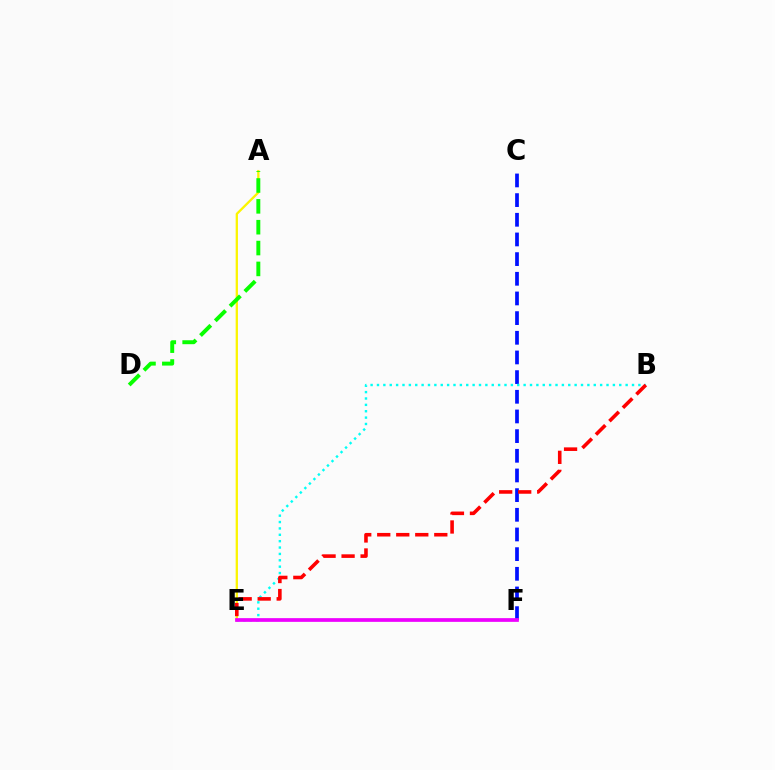{('A', 'E'): [{'color': '#fcf500', 'line_style': 'solid', 'thickness': 1.66}], ('C', 'F'): [{'color': '#0010ff', 'line_style': 'dashed', 'thickness': 2.67}], ('B', 'E'): [{'color': '#00fff6', 'line_style': 'dotted', 'thickness': 1.73}, {'color': '#ff0000', 'line_style': 'dashed', 'thickness': 2.58}], ('E', 'F'): [{'color': '#ee00ff', 'line_style': 'solid', 'thickness': 2.68}], ('A', 'D'): [{'color': '#08ff00', 'line_style': 'dashed', 'thickness': 2.83}]}